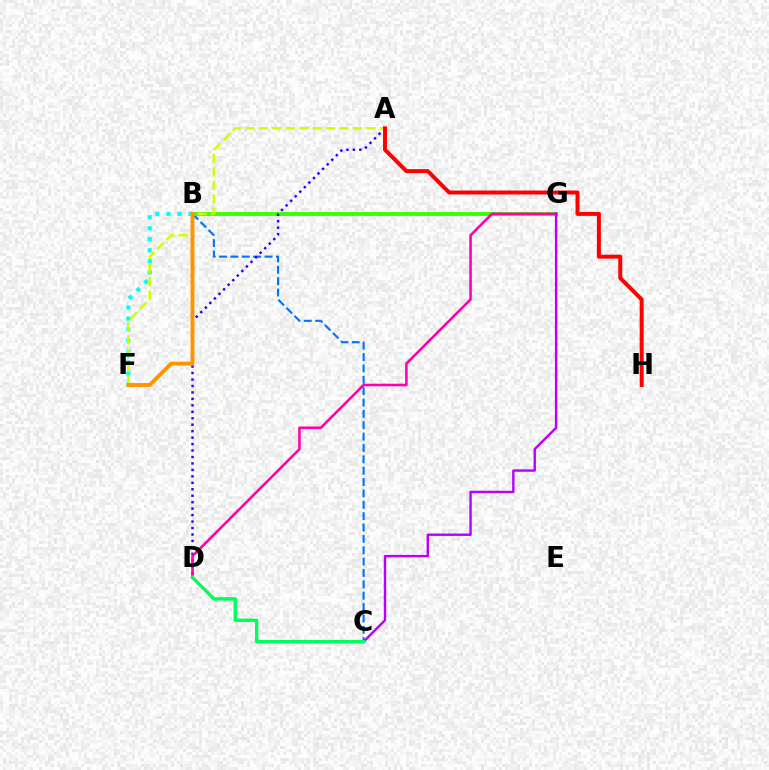{('B', 'C'): [{'color': '#0074ff', 'line_style': 'dashed', 'thickness': 1.54}], ('B', 'G'): [{'color': '#3dff00', 'line_style': 'solid', 'thickness': 2.79}], ('B', 'F'): [{'color': '#00fff6', 'line_style': 'dotted', 'thickness': 2.99}, {'color': '#ff9400', 'line_style': 'solid', 'thickness': 2.79}], ('A', 'D'): [{'color': '#2500ff', 'line_style': 'dotted', 'thickness': 1.75}], ('A', 'F'): [{'color': '#d1ff00', 'line_style': 'dashed', 'thickness': 1.83}], ('D', 'G'): [{'color': '#ff00ac', 'line_style': 'solid', 'thickness': 1.84}], ('A', 'H'): [{'color': '#ff0000', 'line_style': 'solid', 'thickness': 2.86}], ('C', 'G'): [{'color': '#b900ff', 'line_style': 'solid', 'thickness': 1.74}], ('C', 'D'): [{'color': '#00ff5c', 'line_style': 'solid', 'thickness': 2.44}]}